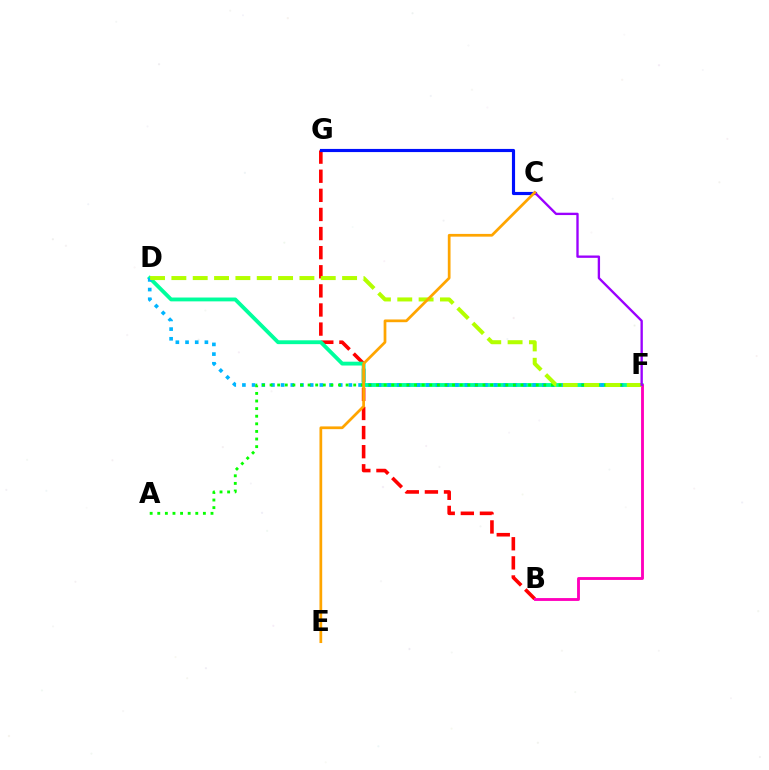{('B', 'G'): [{'color': '#ff0000', 'line_style': 'dashed', 'thickness': 2.6}], ('D', 'F'): [{'color': '#00ff9d', 'line_style': 'solid', 'thickness': 2.77}, {'color': '#00b5ff', 'line_style': 'dotted', 'thickness': 2.63}, {'color': '#b3ff00', 'line_style': 'dashed', 'thickness': 2.9}], ('A', 'F'): [{'color': '#08ff00', 'line_style': 'dotted', 'thickness': 2.07}], ('B', 'F'): [{'color': '#ff00bd', 'line_style': 'solid', 'thickness': 2.06}], ('C', 'G'): [{'color': '#0010ff', 'line_style': 'solid', 'thickness': 2.27}], ('C', 'F'): [{'color': '#9b00ff', 'line_style': 'solid', 'thickness': 1.69}], ('C', 'E'): [{'color': '#ffa500', 'line_style': 'solid', 'thickness': 1.97}]}